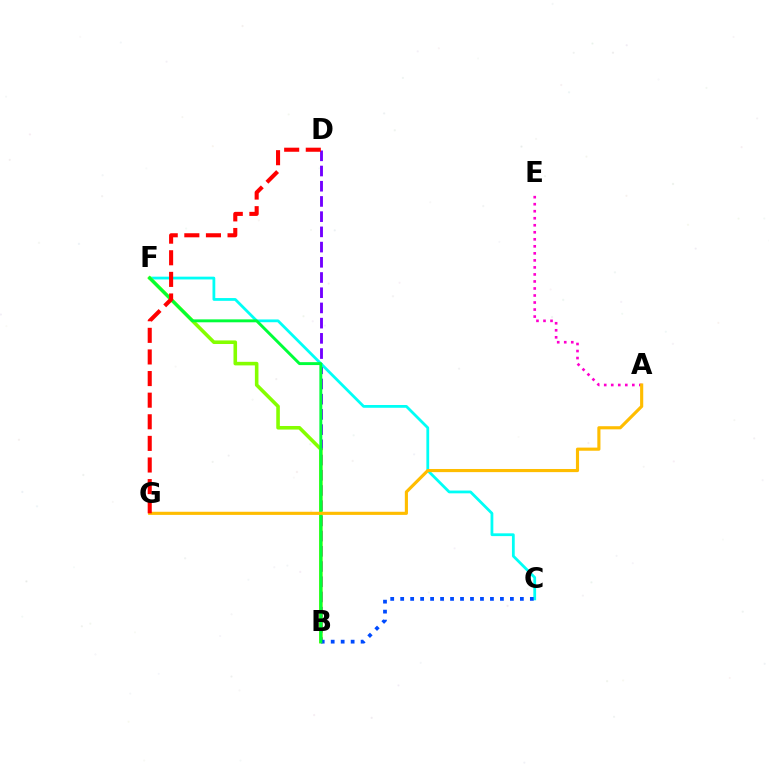{('B', 'D'): [{'color': '#7200ff', 'line_style': 'dashed', 'thickness': 2.07}], ('C', 'F'): [{'color': '#00fff6', 'line_style': 'solid', 'thickness': 2.0}], ('B', 'F'): [{'color': '#84ff00', 'line_style': 'solid', 'thickness': 2.58}, {'color': '#00ff39', 'line_style': 'solid', 'thickness': 2.1}], ('A', 'E'): [{'color': '#ff00cf', 'line_style': 'dotted', 'thickness': 1.91}], ('B', 'C'): [{'color': '#004bff', 'line_style': 'dotted', 'thickness': 2.71}], ('A', 'G'): [{'color': '#ffbd00', 'line_style': 'solid', 'thickness': 2.25}], ('D', 'G'): [{'color': '#ff0000', 'line_style': 'dashed', 'thickness': 2.94}]}